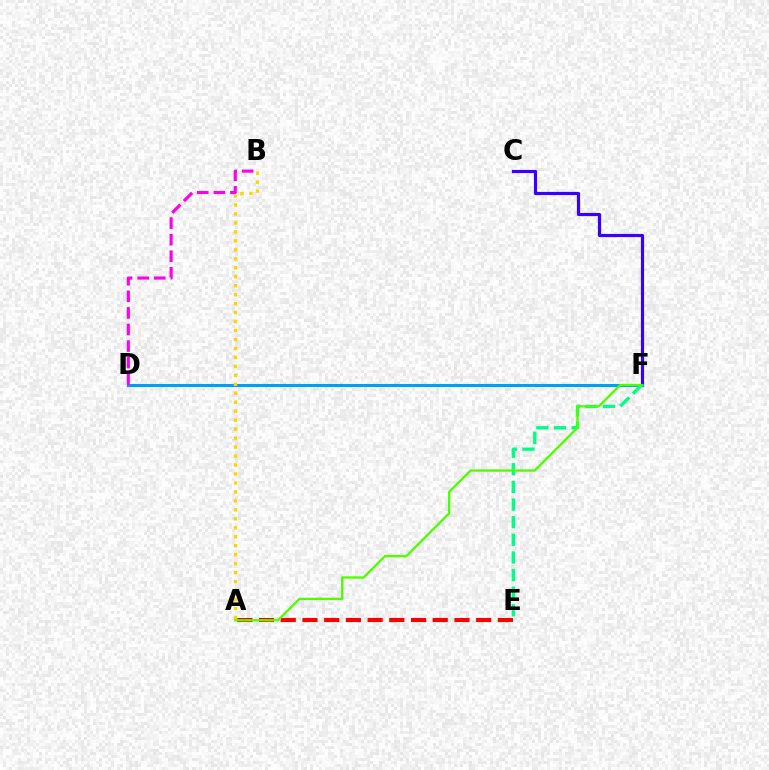{('C', 'F'): [{'color': '#3700ff', 'line_style': 'solid', 'thickness': 2.27}], ('D', 'F'): [{'color': '#009eff', 'line_style': 'solid', 'thickness': 2.17}], ('A', 'E'): [{'color': '#ff0000', 'line_style': 'dashed', 'thickness': 2.95}], ('B', 'D'): [{'color': '#ff00ed', 'line_style': 'dashed', 'thickness': 2.25}], ('E', 'F'): [{'color': '#00ff86', 'line_style': 'dashed', 'thickness': 2.4}], ('A', 'B'): [{'color': '#ffd500', 'line_style': 'dotted', 'thickness': 2.44}], ('A', 'F'): [{'color': '#4fff00', 'line_style': 'solid', 'thickness': 1.68}]}